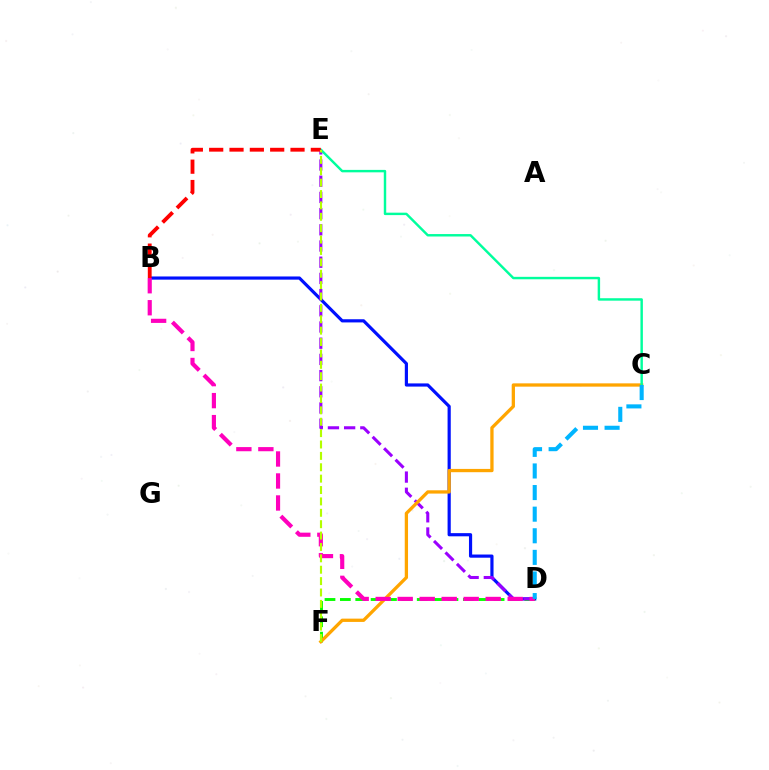{('B', 'D'): [{'color': '#0010ff', 'line_style': 'solid', 'thickness': 2.29}, {'color': '#ff00bd', 'line_style': 'dashed', 'thickness': 2.99}], ('D', 'F'): [{'color': '#08ff00', 'line_style': 'dashed', 'thickness': 2.09}], ('D', 'E'): [{'color': '#9b00ff', 'line_style': 'dashed', 'thickness': 2.2}], ('C', 'F'): [{'color': '#ffa500', 'line_style': 'solid', 'thickness': 2.37}], ('C', 'E'): [{'color': '#00ff9d', 'line_style': 'solid', 'thickness': 1.76}], ('C', 'D'): [{'color': '#00b5ff', 'line_style': 'dashed', 'thickness': 2.93}], ('B', 'E'): [{'color': '#ff0000', 'line_style': 'dashed', 'thickness': 2.76}], ('E', 'F'): [{'color': '#b3ff00', 'line_style': 'dashed', 'thickness': 1.55}]}